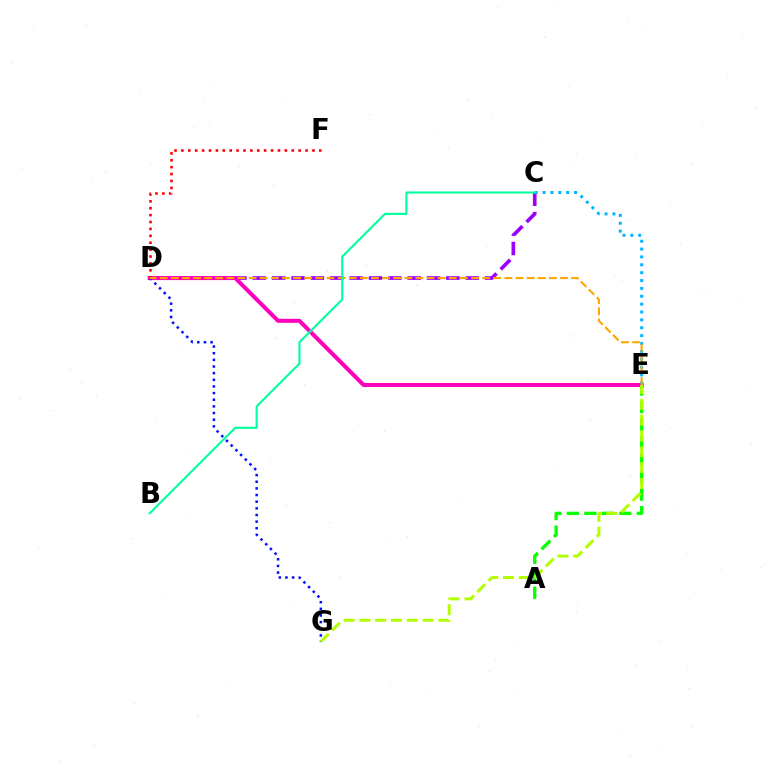{('C', 'D'): [{'color': '#9b00ff', 'line_style': 'dashed', 'thickness': 2.63}], ('D', 'E'): [{'color': '#ff00bd', 'line_style': 'solid', 'thickness': 2.91}, {'color': '#ffa500', 'line_style': 'dashed', 'thickness': 1.51}], ('A', 'E'): [{'color': '#08ff00', 'line_style': 'dashed', 'thickness': 2.38}], ('D', 'F'): [{'color': '#ff0000', 'line_style': 'dotted', 'thickness': 1.87}], ('D', 'G'): [{'color': '#0010ff', 'line_style': 'dotted', 'thickness': 1.81}], ('E', 'G'): [{'color': '#b3ff00', 'line_style': 'dashed', 'thickness': 2.15}], ('C', 'E'): [{'color': '#00b5ff', 'line_style': 'dotted', 'thickness': 2.14}], ('B', 'C'): [{'color': '#00ff9d', 'line_style': 'solid', 'thickness': 1.52}]}